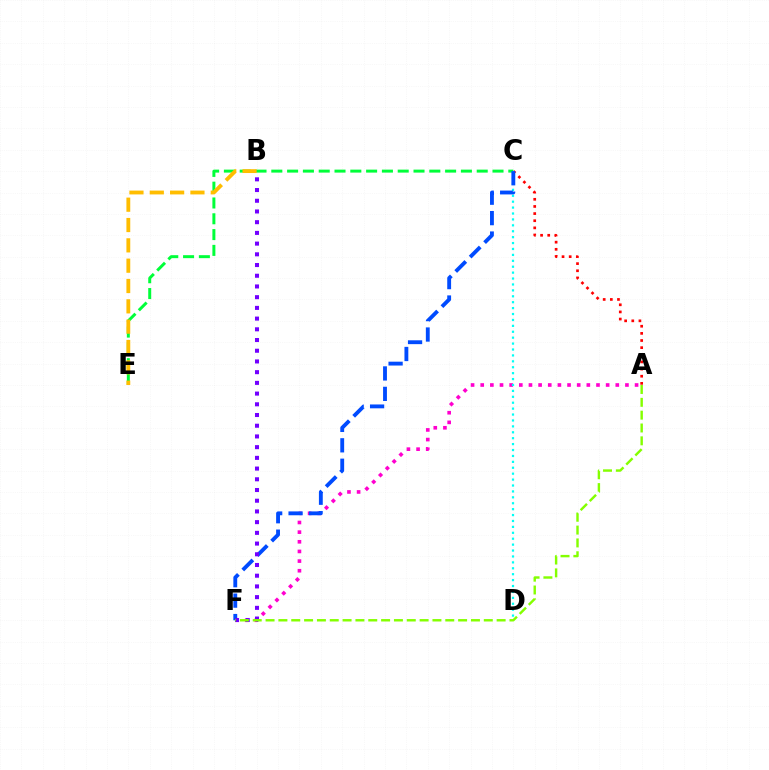{('C', 'E'): [{'color': '#00ff39', 'line_style': 'dashed', 'thickness': 2.15}], ('A', 'C'): [{'color': '#ff0000', 'line_style': 'dotted', 'thickness': 1.94}], ('A', 'F'): [{'color': '#ff00cf', 'line_style': 'dotted', 'thickness': 2.62}, {'color': '#84ff00', 'line_style': 'dashed', 'thickness': 1.74}], ('C', 'D'): [{'color': '#00fff6', 'line_style': 'dotted', 'thickness': 1.61}], ('C', 'F'): [{'color': '#004bff', 'line_style': 'dashed', 'thickness': 2.77}], ('B', 'F'): [{'color': '#7200ff', 'line_style': 'dotted', 'thickness': 2.91}], ('B', 'E'): [{'color': '#ffbd00', 'line_style': 'dashed', 'thickness': 2.76}]}